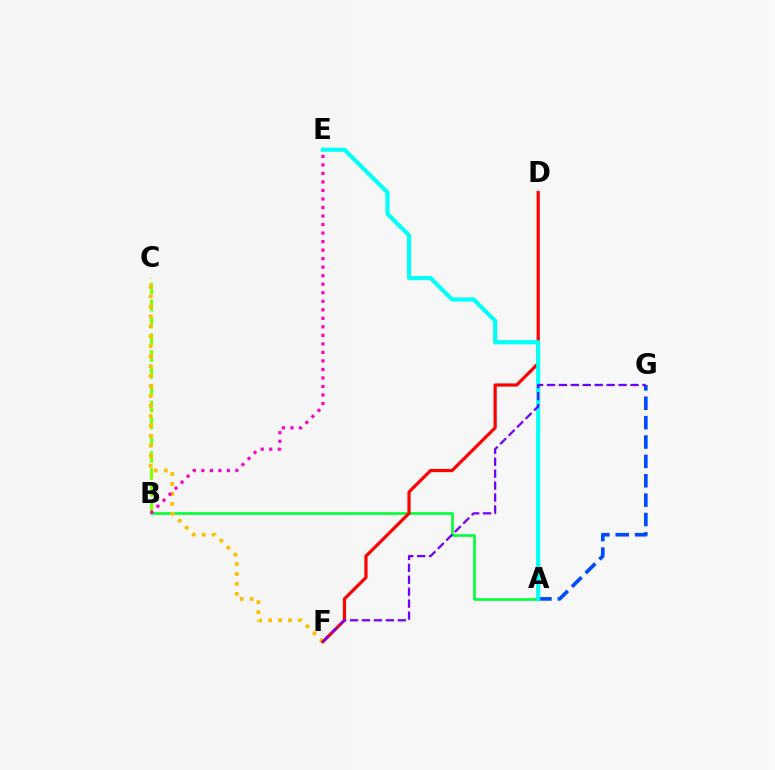{('B', 'C'): [{'color': '#84ff00', 'line_style': 'dashed', 'thickness': 2.29}], ('A', 'B'): [{'color': '#00ff39', 'line_style': 'solid', 'thickness': 1.9}], ('C', 'F'): [{'color': '#ffbd00', 'line_style': 'dotted', 'thickness': 2.7}], ('D', 'F'): [{'color': '#ff0000', 'line_style': 'solid', 'thickness': 2.3}], ('A', 'G'): [{'color': '#004bff', 'line_style': 'dashed', 'thickness': 2.63}], ('A', 'E'): [{'color': '#00fff6', 'line_style': 'solid', 'thickness': 2.99}], ('F', 'G'): [{'color': '#7200ff', 'line_style': 'dashed', 'thickness': 1.62}], ('B', 'E'): [{'color': '#ff00cf', 'line_style': 'dotted', 'thickness': 2.32}]}